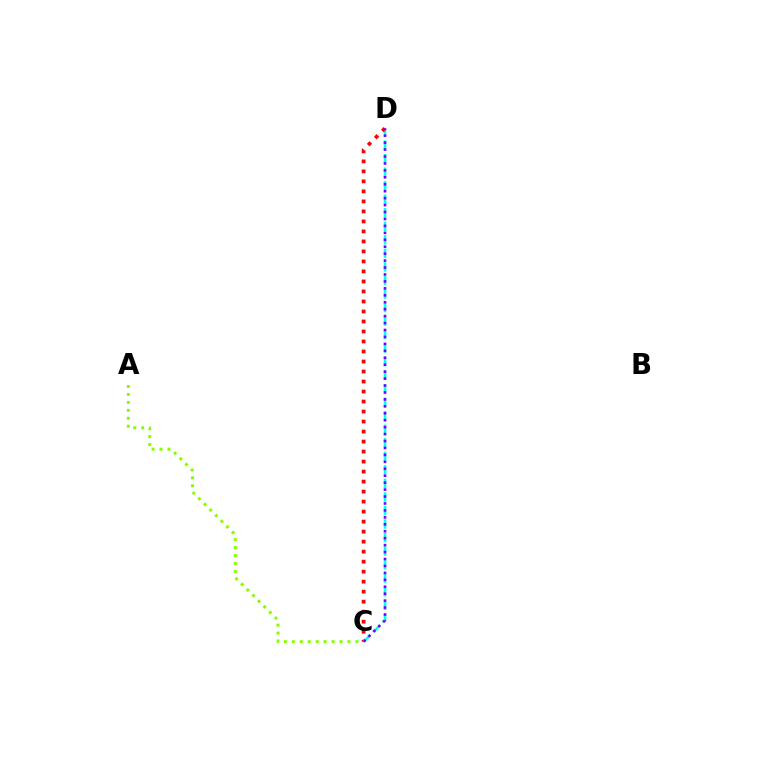{('C', 'D'): [{'color': '#00fff6', 'line_style': 'dashed', 'thickness': 1.84}, {'color': '#ff0000', 'line_style': 'dotted', 'thickness': 2.72}, {'color': '#7200ff', 'line_style': 'dotted', 'thickness': 1.89}], ('A', 'C'): [{'color': '#84ff00', 'line_style': 'dotted', 'thickness': 2.16}]}